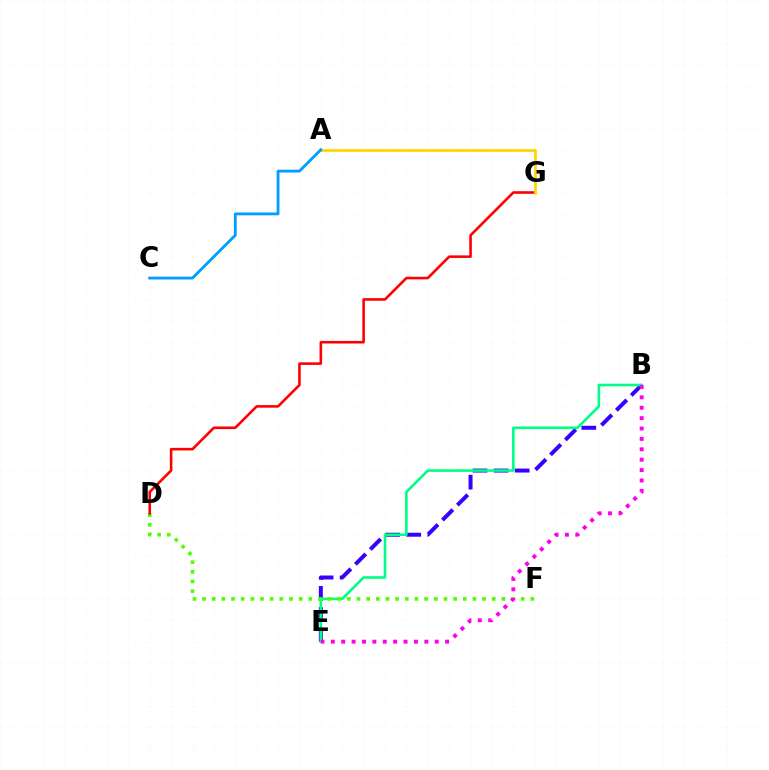{('B', 'E'): [{'color': '#3700ff', 'line_style': 'dashed', 'thickness': 2.86}, {'color': '#00ff86', 'line_style': 'solid', 'thickness': 1.88}, {'color': '#ff00ed', 'line_style': 'dotted', 'thickness': 2.82}], ('D', 'F'): [{'color': '#4fff00', 'line_style': 'dotted', 'thickness': 2.62}], ('D', 'G'): [{'color': '#ff0000', 'line_style': 'solid', 'thickness': 1.87}], ('A', 'G'): [{'color': '#ffd500', 'line_style': 'solid', 'thickness': 1.96}], ('A', 'C'): [{'color': '#009eff', 'line_style': 'solid', 'thickness': 2.03}]}